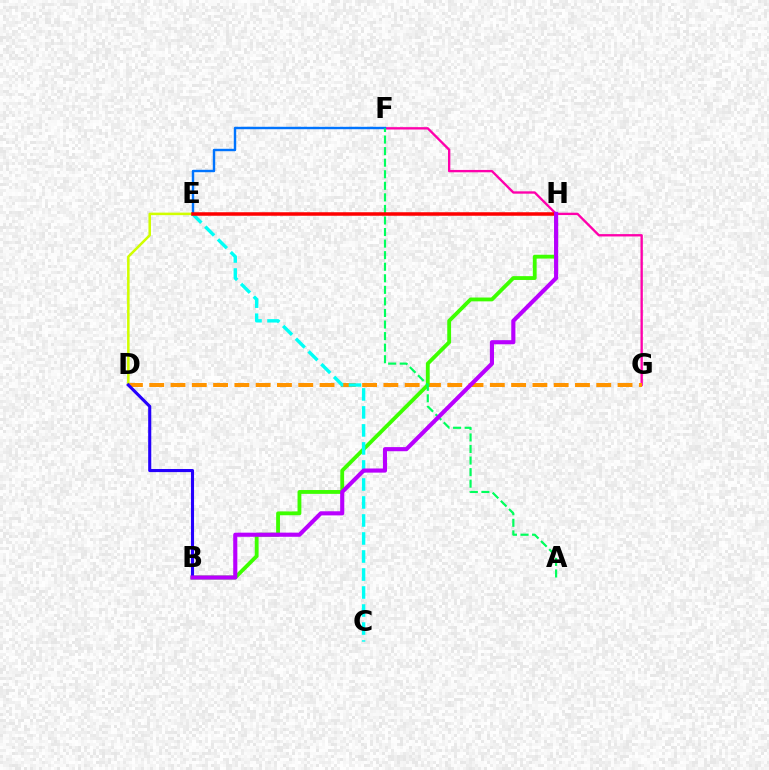{('F', 'G'): [{'color': '#ff00ac', 'line_style': 'solid', 'thickness': 1.69}], ('D', 'E'): [{'color': '#d1ff00', 'line_style': 'solid', 'thickness': 1.82}], ('E', 'F'): [{'color': '#0074ff', 'line_style': 'solid', 'thickness': 1.74}], ('D', 'G'): [{'color': '#ff9400', 'line_style': 'dashed', 'thickness': 2.89}], ('B', 'H'): [{'color': '#3dff00', 'line_style': 'solid', 'thickness': 2.75}, {'color': '#b900ff', 'line_style': 'solid', 'thickness': 2.97}], ('C', 'E'): [{'color': '#00fff6', 'line_style': 'dashed', 'thickness': 2.45}], ('A', 'F'): [{'color': '#00ff5c', 'line_style': 'dashed', 'thickness': 1.57}], ('B', 'D'): [{'color': '#2500ff', 'line_style': 'solid', 'thickness': 2.23}], ('E', 'H'): [{'color': '#ff0000', 'line_style': 'solid', 'thickness': 2.53}]}